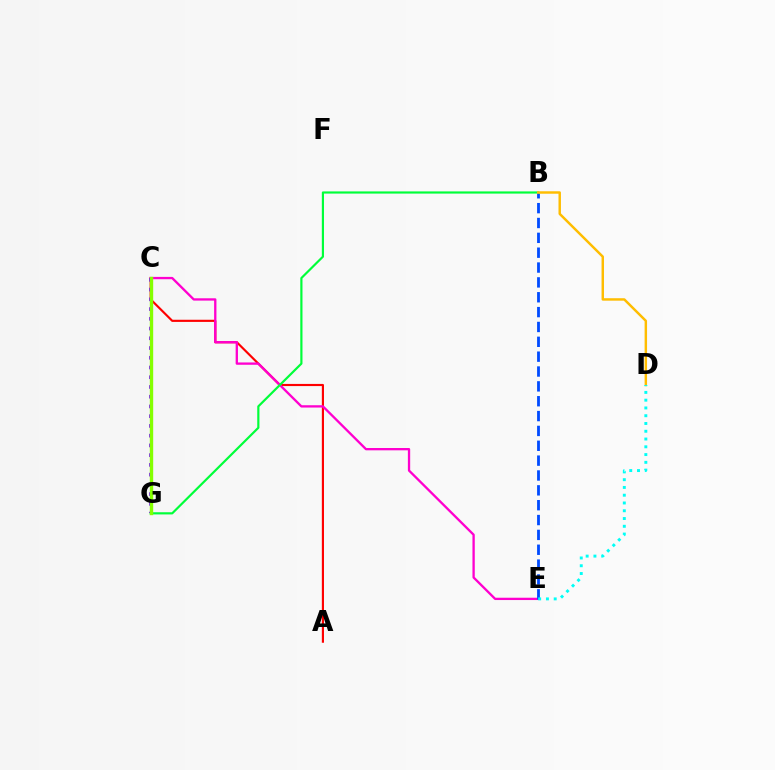{('A', 'C'): [{'color': '#ff0000', 'line_style': 'solid', 'thickness': 1.55}], ('C', 'E'): [{'color': '#ff00cf', 'line_style': 'solid', 'thickness': 1.67}], ('B', 'G'): [{'color': '#00ff39', 'line_style': 'solid', 'thickness': 1.57}], ('B', 'E'): [{'color': '#004bff', 'line_style': 'dashed', 'thickness': 2.02}], ('C', 'G'): [{'color': '#7200ff', 'line_style': 'dotted', 'thickness': 2.65}, {'color': '#84ff00', 'line_style': 'solid', 'thickness': 2.43}], ('B', 'D'): [{'color': '#ffbd00', 'line_style': 'solid', 'thickness': 1.77}], ('D', 'E'): [{'color': '#00fff6', 'line_style': 'dotted', 'thickness': 2.11}]}